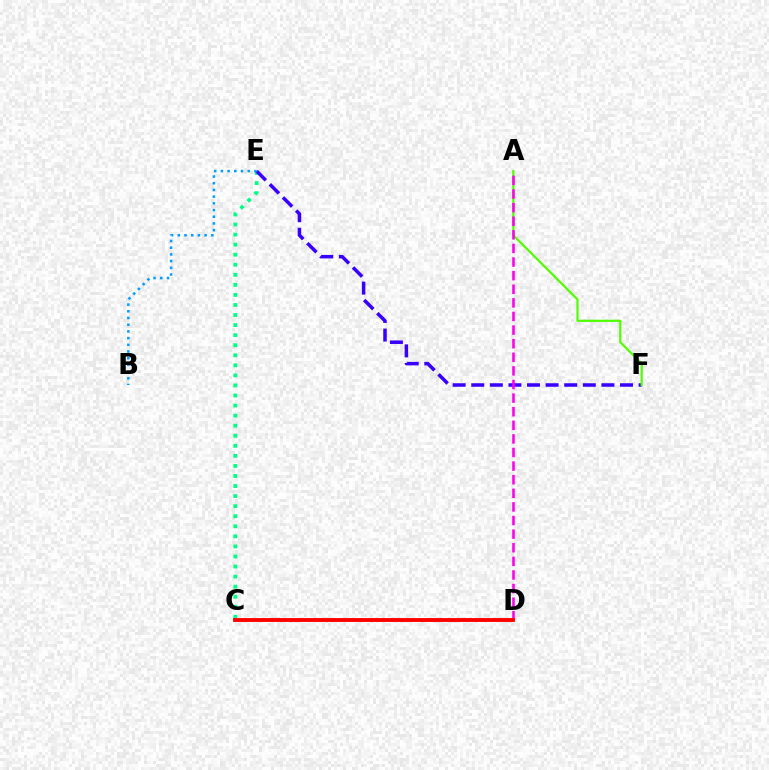{('C', 'E'): [{'color': '#00ff86', 'line_style': 'dotted', 'thickness': 2.73}], ('E', 'F'): [{'color': '#3700ff', 'line_style': 'dashed', 'thickness': 2.53}], ('C', 'D'): [{'color': '#ffd500', 'line_style': 'dotted', 'thickness': 2.72}, {'color': '#ff0000', 'line_style': 'solid', 'thickness': 2.78}], ('A', 'F'): [{'color': '#4fff00', 'line_style': 'solid', 'thickness': 1.58}], ('A', 'D'): [{'color': '#ff00ed', 'line_style': 'dashed', 'thickness': 1.85}], ('B', 'E'): [{'color': '#009eff', 'line_style': 'dotted', 'thickness': 1.82}]}